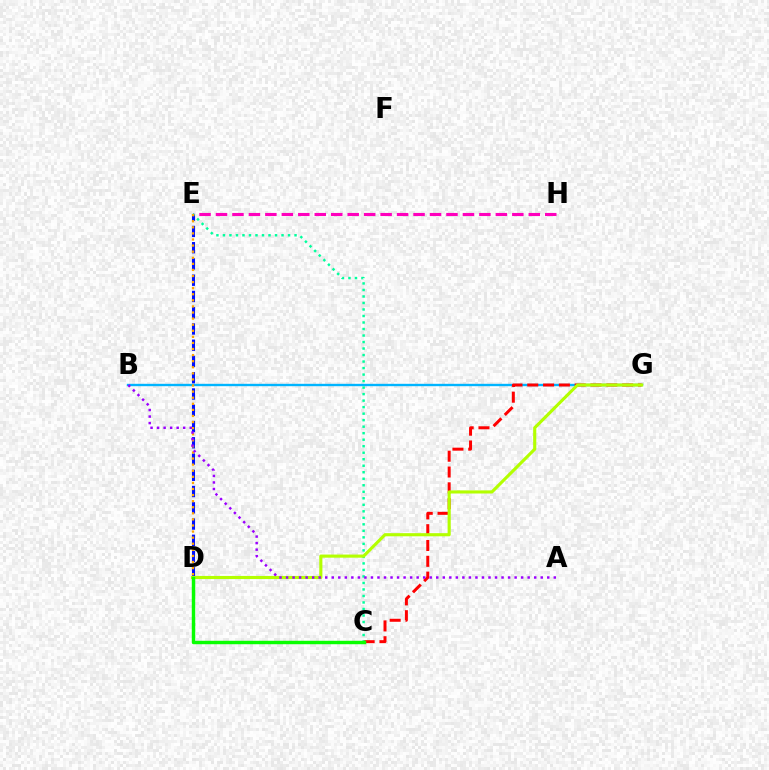{('D', 'E'): [{'color': '#0010ff', 'line_style': 'dashed', 'thickness': 2.21}, {'color': '#ffa500', 'line_style': 'dotted', 'thickness': 1.65}], ('B', 'G'): [{'color': '#00b5ff', 'line_style': 'solid', 'thickness': 1.71}], ('C', 'G'): [{'color': '#ff0000', 'line_style': 'dashed', 'thickness': 2.15}], ('E', 'H'): [{'color': '#ff00bd', 'line_style': 'dashed', 'thickness': 2.24}], ('C', 'E'): [{'color': '#00ff9d', 'line_style': 'dotted', 'thickness': 1.77}], ('D', 'G'): [{'color': '#b3ff00', 'line_style': 'solid', 'thickness': 2.25}], ('C', 'D'): [{'color': '#08ff00', 'line_style': 'solid', 'thickness': 2.48}], ('A', 'B'): [{'color': '#9b00ff', 'line_style': 'dotted', 'thickness': 1.77}]}